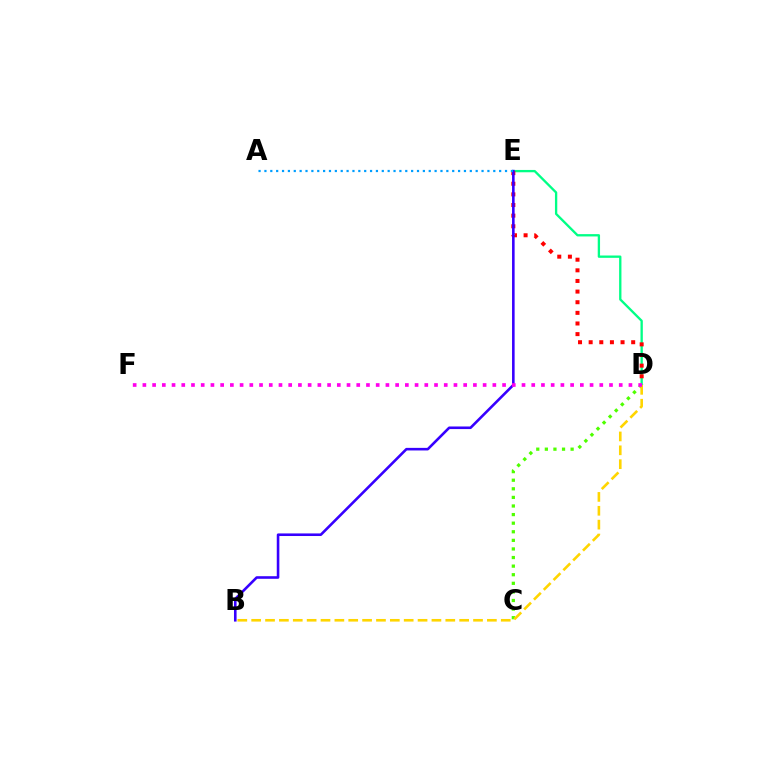{('C', 'D'): [{'color': '#4fff00', 'line_style': 'dotted', 'thickness': 2.33}], ('D', 'E'): [{'color': '#00ff86', 'line_style': 'solid', 'thickness': 1.67}, {'color': '#ff0000', 'line_style': 'dotted', 'thickness': 2.89}], ('B', 'E'): [{'color': '#3700ff', 'line_style': 'solid', 'thickness': 1.87}], ('B', 'D'): [{'color': '#ffd500', 'line_style': 'dashed', 'thickness': 1.88}], ('A', 'E'): [{'color': '#009eff', 'line_style': 'dotted', 'thickness': 1.59}], ('D', 'F'): [{'color': '#ff00ed', 'line_style': 'dotted', 'thickness': 2.64}]}